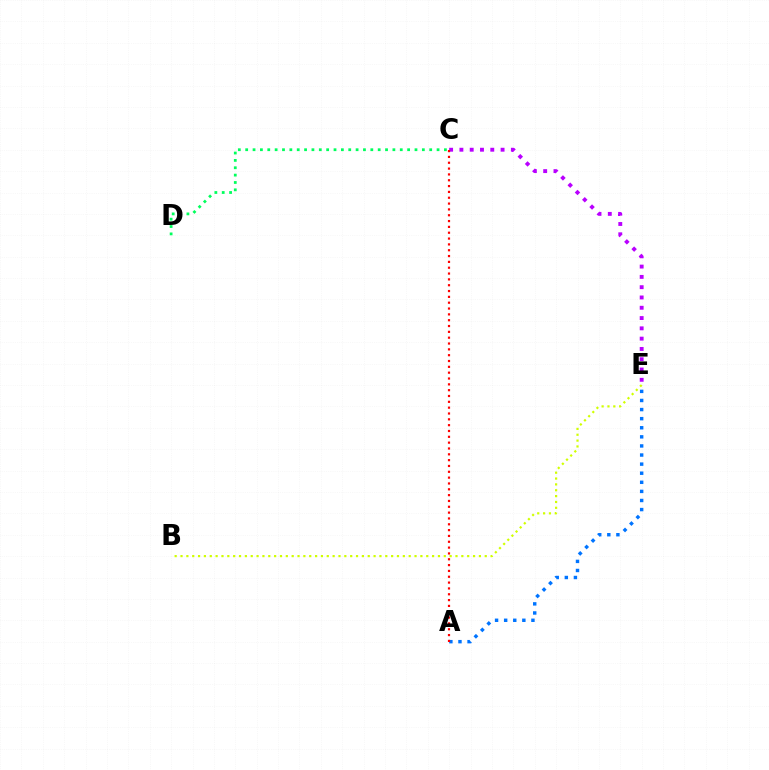{('C', 'E'): [{'color': '#b900ff', 'line_style': 'dotted', 'thickness': 2.8}], ('C', 'D'): [{'color': '#00ff5c', 'line_style': 'dotted', 'thickness': 2.0}], ('A', 'E'): [{'color': '#0074ff', 'line_style': 'dotted', 'thickness': 2.47}], ('A', 'C'): [{'color': '#ff0000', 'line_style': 'dotted', 'thickness': 1.58}], ('B', 'E'): [{'color': '#d1ff00', 'line_style': 'dotted', 'thickness': 1.59}]}